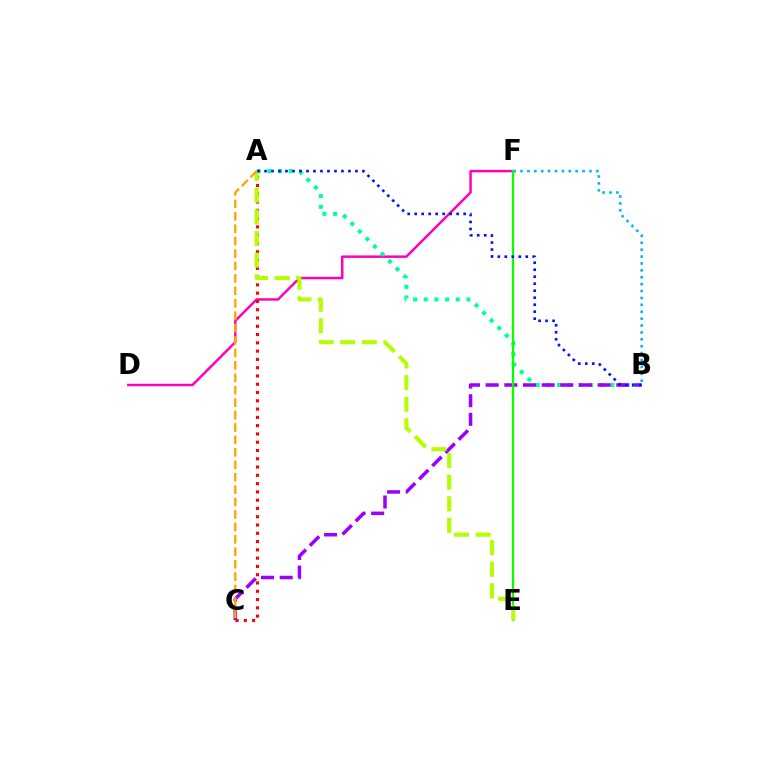{('D', 'F'): [{'color': '#ff00bd', 'line_style': 'solid', 'thickness': 1.79}], ('A', 'B'): [{'color': '#00ff9d', 'line_style': 'dotted', 'thickness': 2.9}, {'color': '#0010ff', 'line_style': 'dotted', 'thickness': 1.9}], ('B', 'C'): [{'color': '#9b00ff', 'line_style': 'dashed', 'thickness': 2.53}], ('B', 'F'): [{'color': '#00b5ff', 'line_style': 'dotted', 'thickness': 1.87}], ('E', 'F'): [{'color': '#08ff00', 'line_style': 'solid', 'thickness': 1.63}], ('A', 'C'): [{'color': '#ff0000', 'line_style': 'dotted', 'thickness': 2.25}, {'color': '#ffa500', 'line_style': 'dashed', 'thickness': 1.69}], ('A', 'E'): [{'color': '#b3ff00', 'line_style': 'dashed', 'thickness': 2.94}]}